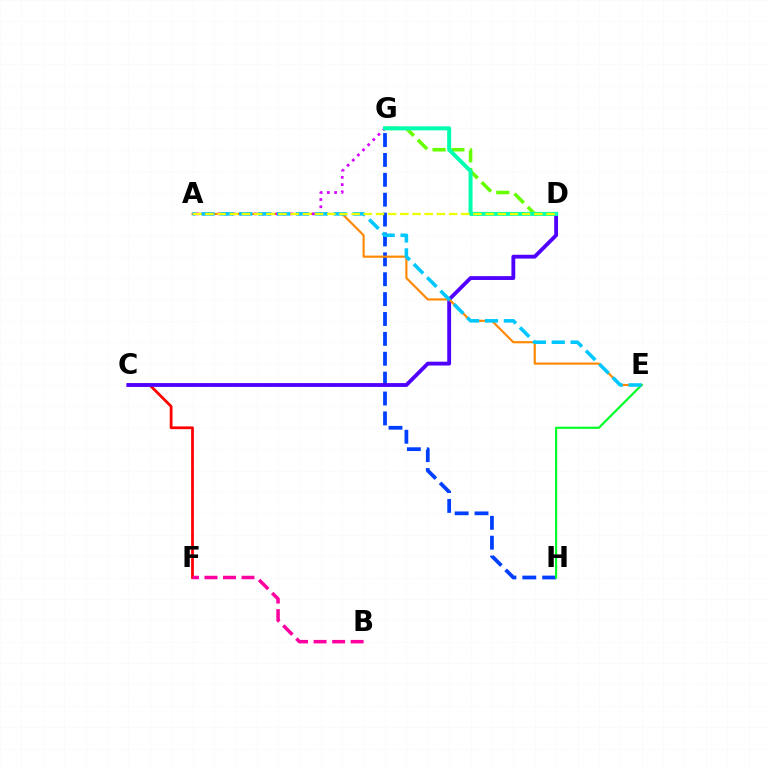{('G', 'H'): [{'color': '#003fff', 'line_style': 'dashed', 'thickness': 2.7}], ('C', 'F'): [{'color': '#ff0000', 'line_style': 'solid', 'thickness': 1.98}], ('C', 'D'): [{'color': '#4f00ff', 'line_style': 'solid', 'thickness': 2.76}], ('D', 'G'): [{'color': '#66ff00', 'line_style': 'dashed', 'thickness': 2.55}, {'color': '#00ffaf', 'line_style': 'solid', 'thickness': 2.87}], ('A', 'E'): [{'color': '#ff8800', 'line_style': 'solid', 'thickness': 1.55}, {'color': '#00c7ff', 'line_style': 'dashed', 'thickness': 2.57}], ('E', 'H'): [{'color': '#00ff27', 'line_style': 'solid', 'thickness': 1.56}], ('A', 'G'): [{'color': '#d600ff', 'line_style': 'dotted', 'thickness': 1.97}], ('B', 'F'): [{'color': '#ff00a0', 'line_style': 'dashed', 'thickness': 2.52}], ('A', 'D'): [{'color': '#eeff00', 'line_style': 'dashed', 'thickness': 1.65}]}